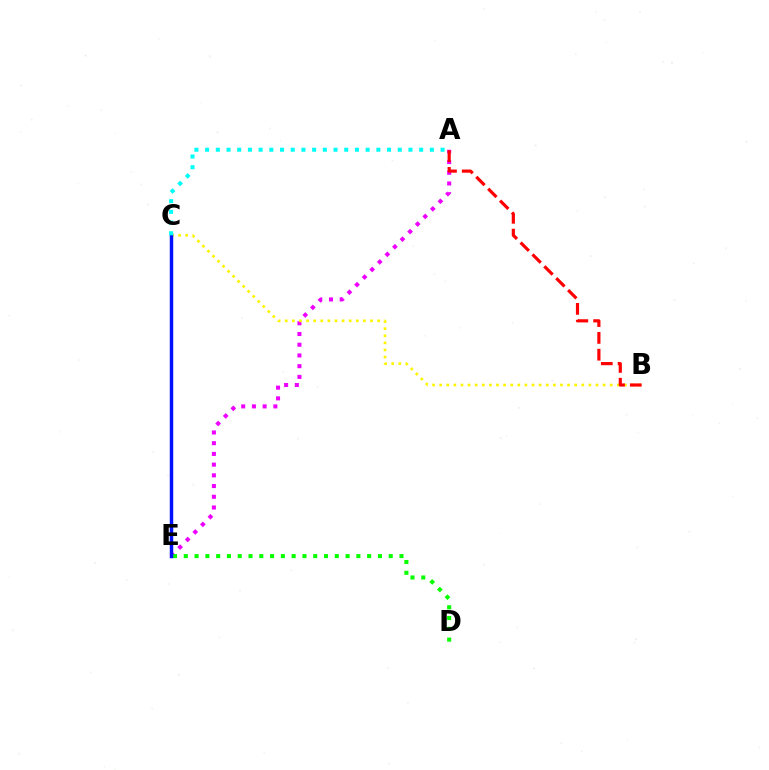{('A', 'E'): [{'color': '#ee00ff', 'line_style': 'dotted', 'thickness': 2.91}], ('B', 'C'): [{'color': '#fcf500', 'line_style': 'dotted', 'thickness': 1.93}], ('A', 'B'): [{'color': '#ff0000', 'line_style': 'dashed', 'thickness': 2.28}], ('D', 'E'): [{'color': '#08ff00', 'line_style': 'dotted', 'thickness': 2.93}], ('C', 'E'): [{'color': '#0010ff', 'line_style': 'solid', 'thickness': 2.49}], ('A', 'C'): [{'color': '#00fff6', 'line_style': 'dotted', 'thickness': 2.91}]}